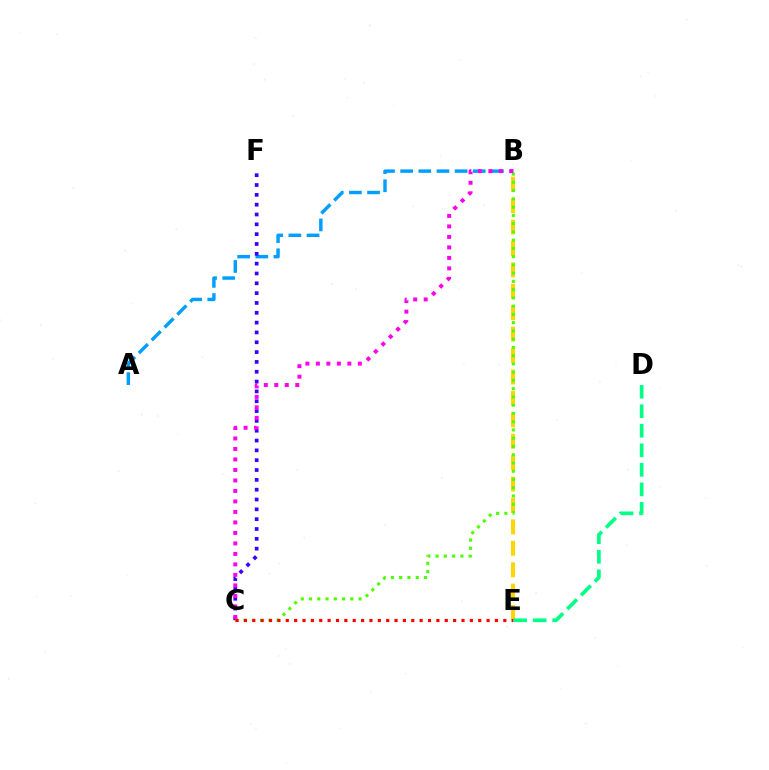{('A', 'B'): [{'color': '#009eff', 'line_style': 'dashed', 'thickness': 2.47}], ('C', 'F'): [{'color': '#3700ff', 'line_style': 'dotted', 'thickness': 2.67}], ('B', 'E'): [{'color': '#ffd500', 'line_style': 'dashed', 'thickness': 2.91}], ('B', 'C'): [{'color': '#4fff00', 'line_style': 'dotted', 'thickness': 2.24}, {'color': '#ff00ed', 'line_style': 'dotted', 'thickness': 2.85}], ('C', 'E'): [{'color': '#ff0000', 'line_style': 'dotted', 'thickness': 2.27}], ('D', 'E'): [{'color': '#00ff86', 'line_style': 'dashed', 'thickness': 2.65}]}